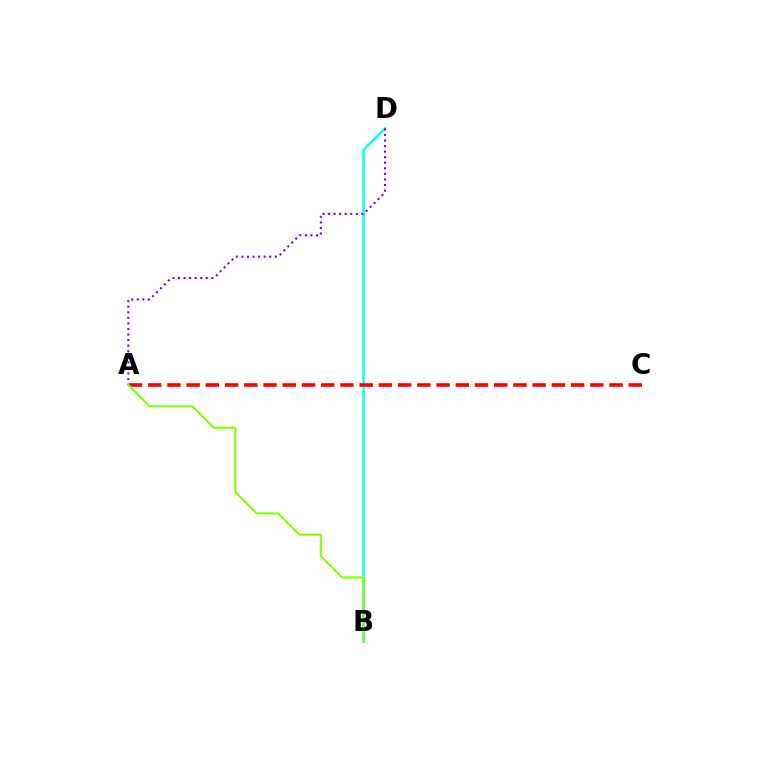{('B', 'D'): [{'color': '#00fff6', 'line_style': 'solid', 'thickness': 1.74}], ('A', 'C'): [{'color': '#ff0000', 'line_style': 'dashed', 'thickness': 2.61}], ('A', 'D'): [{'color': '#7200ff', 'line_style': 'dotted', 'thickness': 1.51}], ('A', 'B'): [{'color': '#84ff00', 'line_style': 'solid', 'thickness': 1.51}]}